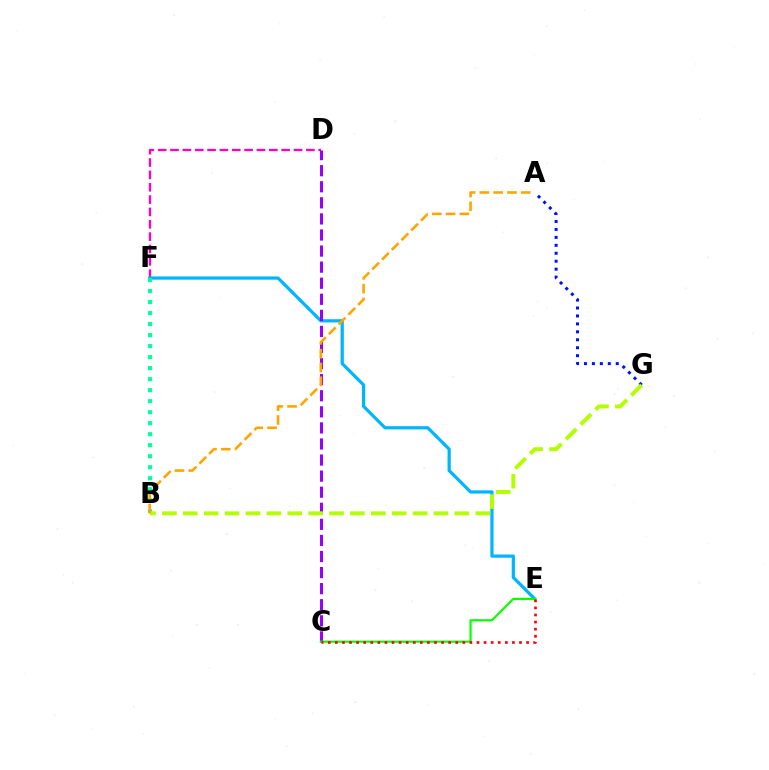{('D', 'F'): [{'color': '#ff00bd', 'line_style': 'dashed', 'thickness': 1.68}], ('E', 'F'): [{'color': '#00b5ff', 'line_style': 'solid', 'thickness': 2.32}], ('B', 'F'): [{'color': '#00ff9d', 'line_style': 'dotted', 'thickness': 2.99}], ('C', 'D'): [{'color': '#9b00ff', 'line_style': 'dashed', 'thickness': 2.18}], ('A', 'G'): [{'color': '#0010ff', 'line_style': 'dotted', 'thickness': 2.16}], ('B', 'G'): [{'color': '#b3ff00', 'line_style': 'dashed', 'thickness': 2.84}], ('A', 'B'): [{'color': '#ffa500', 'line_style': 'dashed', 'thickness': 1.87}], ('C', 'E'): [{'color': '#08ff00', 'line_style': 'solid', 'thickness': 1.57}, {'color': '#ff0000', 'line_style': 'dotted', 'thickness': 1.92}]}